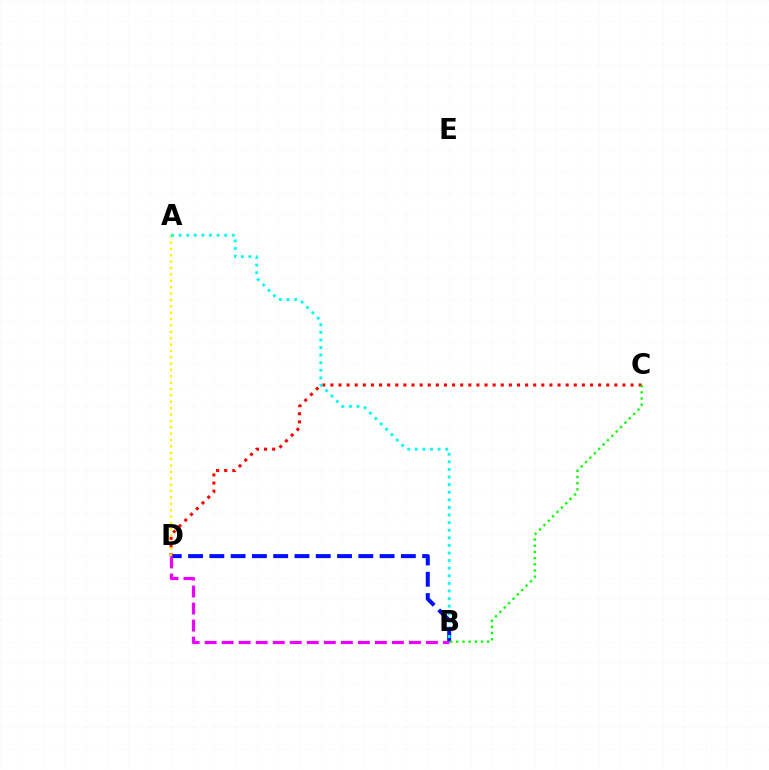{('B', 'D'): [{'color': '#0010ff', 'line_style': 'dashed', 'thickness': 2.89}, {'color': '#ee00ff', 'line_style': 'dashed', 'thickness': 2.31}], ('C', 'D'): [{'color': '#ff0000', 'line_style': 'dotted', 'thickness': 2.2}], ('A', 'D'): [{'color': '#fcf500', 'line_style': 'dotted', 'thickness': 1.73}], ('B', 'C'): [{'color': '#08ff00', 'line_style': 'dotted', 'thickness': 1.68}], ('A', 'B'): [{'color': '#00fff6', 'line_style': 'dotted', 'thickness': 2.06}]}